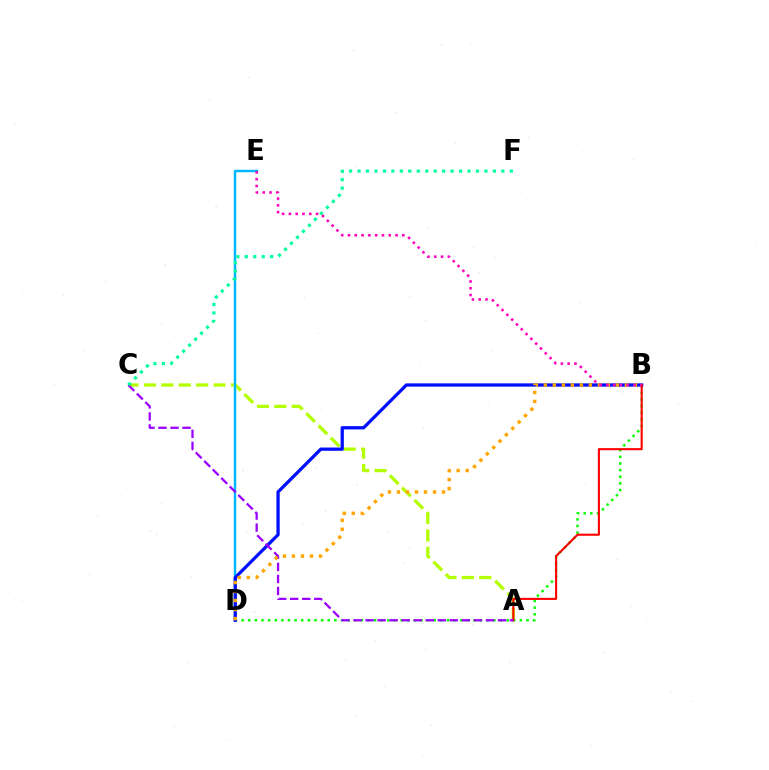{('A', 'C'): [{'color': '#b3ff00', 'line_style': 'dashed', 'thickness': 2.36}, {'color': '#9b00ff', 'line_style': 'dashed', 'thickness': 1.63}], ('D', 'E'): [{'color': '#00b5ff', 'line_style': 'solid', 'thickness': 1.74}], ('B', 'D'): [{'color': '#08ff00', 'line_style': 'dotted', 'thickness': 1.8}, {'color': '#0010ff', 'line_style': 'solid', 'thickness': 2.36}, {'color': '#ffa500', 'line_style': 'dotted', 'thickness': 2.45}], ('A', 'B'): [{'color': '#ff0000', 'line_style': 'solid', 'thickness': 1.51}], ('C', 'F'): [{'color': '#00ff9d', 'line_style': 'dotted', 'thickness': 2.3}], ('B', 'E'): [{'color': '#ff00bd', 'line_style': 'dotted', 'thickness': 1.85}]}